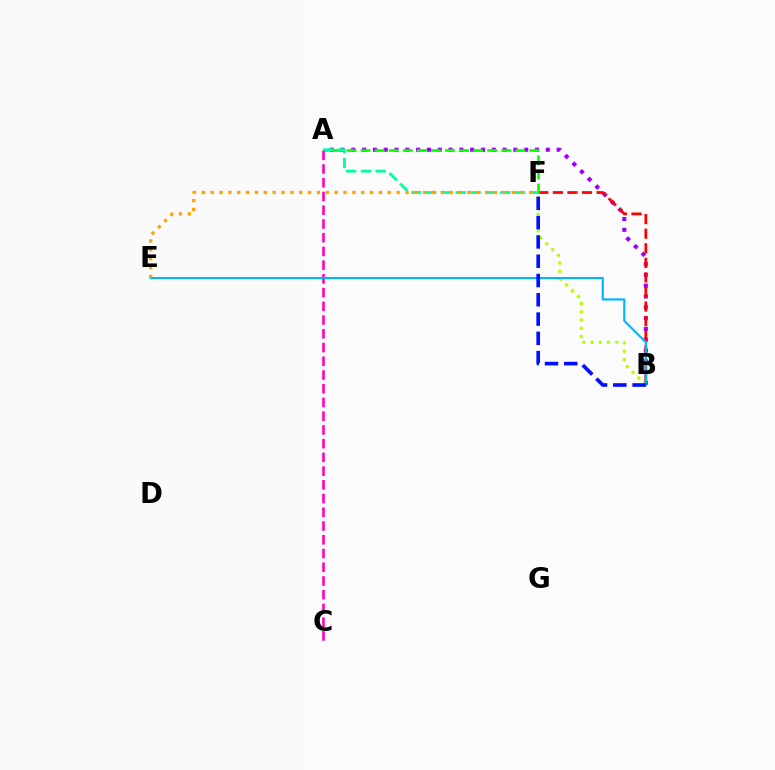{('A', 'B'): [{'color': '#9b00ff', 'line_style': 'dotted', 'thickness': 2.94}], ('B', 'F'): [{'color': '#ff0000', 'line_style': 'dashed', 'thickness': 1.98}, {'color': '#b3ff00', 'line_style': 'dotted', 'thickness': 2.24}, {'color': '#0010ff', 'line_style': 'dashed', 'thickness': 2.62}], ('A', 'F'): [{'color': '#08ff00', 'line_style': 'dashed', 'thickness': 1.91}, {'color': '#00ff9d', 'line_style': 'dashed', 'thickness': 2.01}], ('A', 'C'): [{'color': '#ff00bd', 'line_style': 'dashed', 'thickness': 1.87}], ('B', 'E'): [{'color': '#00b5ff', 'line_style': 'solid', 'thickness': 1.54}], ('E', 'F'): [{'color': '#ffa500', 'line_style': 'dotted', 'thickness': 2.41}]}